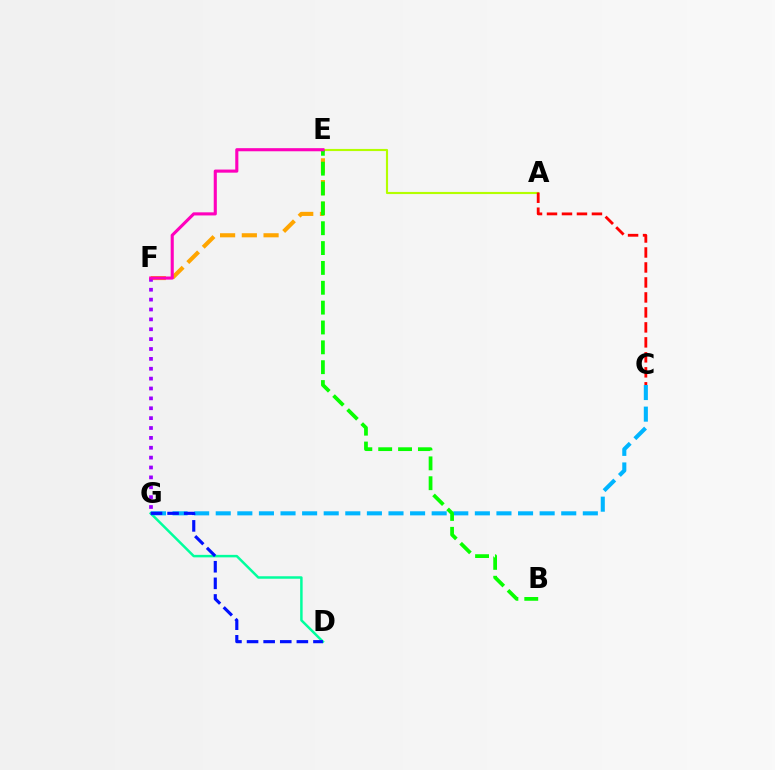{('A', 'E'): [{'color': '#b3ff00', 'line_style': 'solid', 'thickness': 1.53}], ('E', 'F'): [{'color': '#ffa500', 'line_style': 'dashed', 'thickness': 2.95}, {'color': '#ff00bd', 'line_style': 'solid', 'thickness': 2.24}], ('D', 'G'): [{'color': '#00ff9d', 'line_style': 'solid', 'thickness': 1.79}, {'color': '#0010ff', 'line_style': 'dashed', 'thickness': 2.26}], ('A', 'C'): [{'color': '#ff0000', 'line_style': 'dashed', 'thickness': 2.04}], ('C', 'G'): [{'color': '#00b5ff', 'line_style': 'dashed', 'thickness': 2.93}], ('B', 'E'): [{'color': '#08ff00', 'line_style': 'dashed', 'thickness': 2.7}], ('F', 'G'): [{'color': '#9b00ff', 'line_style': 'dotted', 'thickness': 2.68}]}